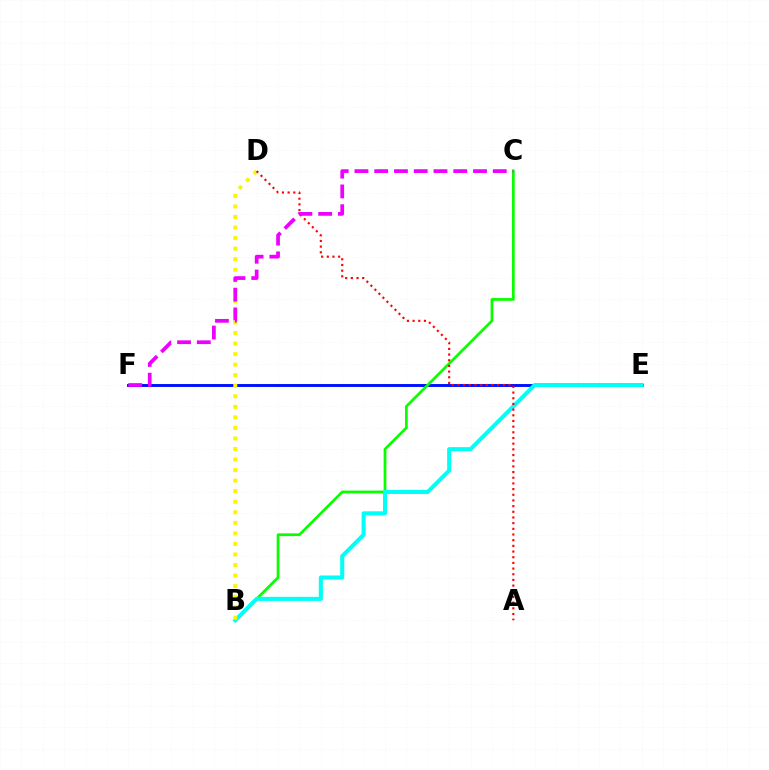{('E', 'F'): [{'color': '#0010ff', 'line_style': 'solid', 'thickness': 2.1}], ('B', 'C'): [{'color': '#08ff00', 'line_style': 'solid', 'thickness': 1.97}], ('B', 'E'): [{'color': '#00fff6', 'line_style': 'solid', 'thickness': 2.92}], ('B', 'D'): [{'color': '#fcf500', 'line_style': 'dotted', 'thickness': 2.87}], ('A', 'D'): [{'color': '#ff0000', 'line_style': 'dotted', 'thickness': 1.54}], ('C', 'F'): [{'color': '#ee00ff', 'line_style': 'dashed', 'thickness': 2.68}]}